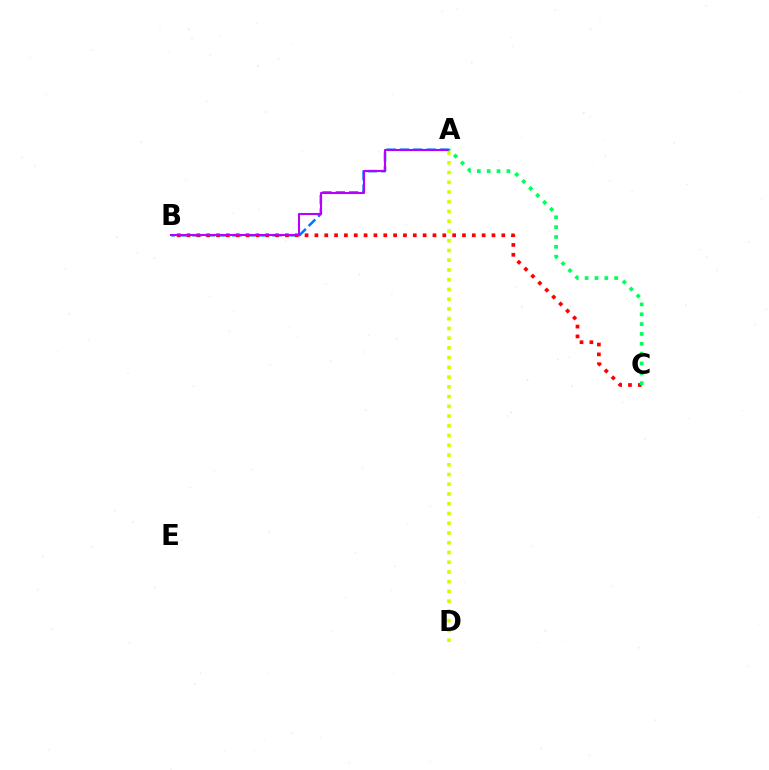{('A', 'B'): [{'color': '#0074ff', 'line_style': 'dashed', 'thickness': 1.81}, {'color': '#b900ff', 'line_style': 'solid', 'thickness': 1.51}], ('A', 'D'): [{'color': '#d1ff00', 'line_style': 'dotted', 'thickness': 2.65}], ('B', 'C'): [{'color': '#ff0000', 'line_style': 'dotted', 'thickness': 2.67}], ('A', 'C'): [{'color': '#00ff5c', 'line_style': 'dotted', 'thickness': 2.67}]}